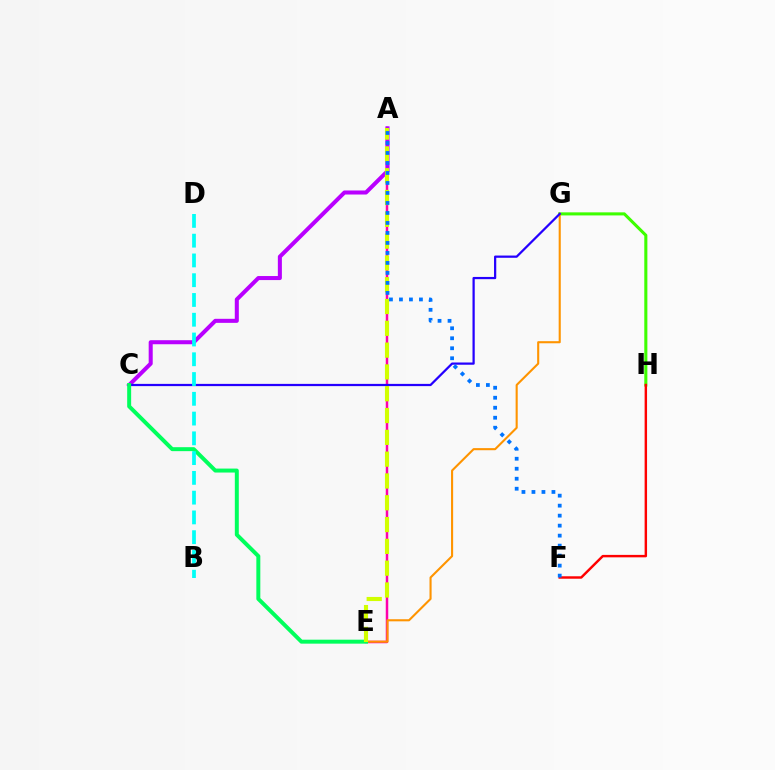{('A', 'E'): [{'color': '#ff00ac', 'line_style': 'solid', 'thickness': 1.79}, {'color': '#d1ff00', 'line_style': 'dashed', 'thickness': 2.96}], ('A', 'C'): [{'color': '#b900ff', 'line_style': 'solid', 'thickness': 2.91}], ('G', 'H'): [{'color': '#3dff00', 'line_style': 'solid', 'thickness': 2.22}], ('E', 'G'): [{'color': '#ff9400', 'line_style': 'solid', 'thickness': 1.51}], ('F', 'H'): [{'color': '#ff0000', 'line_style': 'solid', 'thickness': 1.76}], ('C', 'G'): [{'color': '#2500ff', 'line_style': 'solid', 'thickness': 1.61}], ('C', 'E'): [{'color': '#00ff5c', 'line_style': 'solid', 'thickness': 2.85}], ('B', 'D'): [{'color': '#00fff6', 'line_style': 'dashed', 'thickness': 2.69}], ('A', 'F'): [{'color': '#0074ff', 'line_style': 'dotted', 'thickness': 2.72}]}